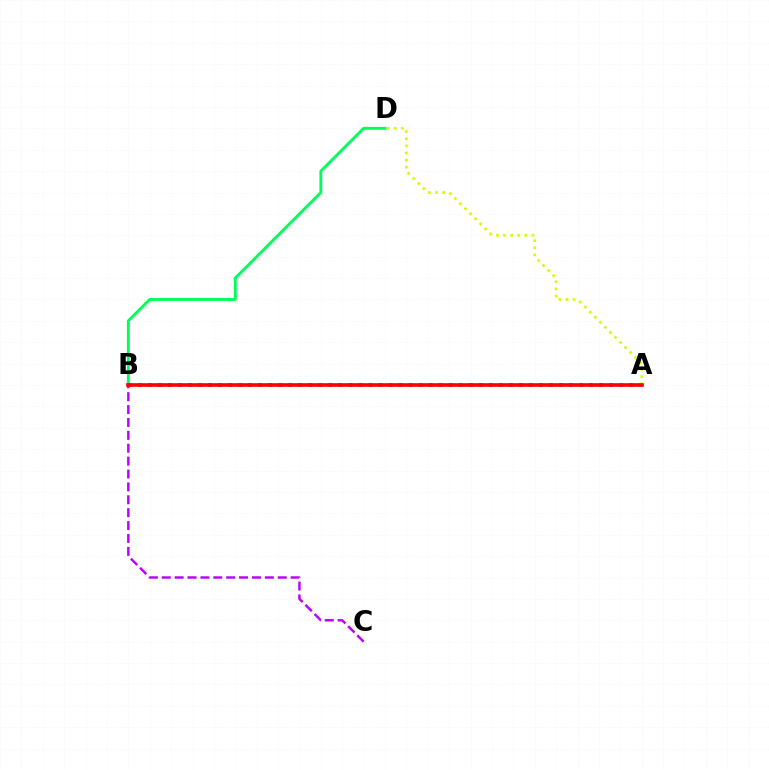{('B', 'D'): [{'color': '#00ff5c', 'line_style': 'solid', 'thickness': 2.09}], ('A', 'B'): [{'color': '#0074ff', 'line_style': 'dotted', 'thickness': 2.72}, {'color': '#ff0000', 'line_style': 'solid', 'thickness': 2.62}], ('A', 'D'): [{'color': '#d1ff00', 'line_style': 'dotted', 'thickness': 1.94}], ('B', 'C'): [{'color': '#b900ff', 'line_style': 'dashed', 'thickness': 1.75}]}